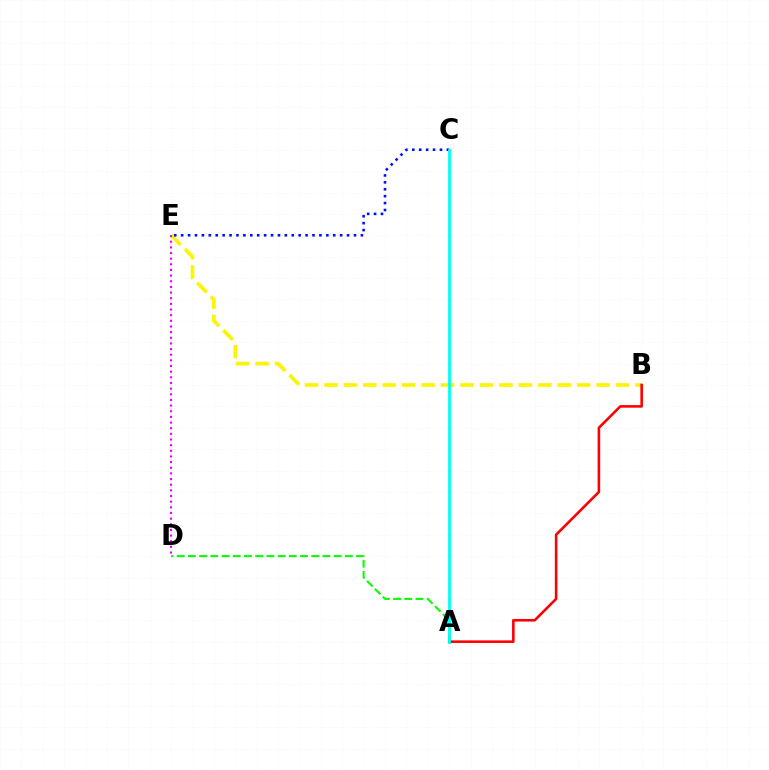{('B', 'E'): [{'color': '#fcf500', 'line_style': 'dashed', 'thickness': 2.64}], ('A', 'D'): [{'color': '#08ff00', 'line_style': 'dashed', 'thickness': 1.52}], ('A', 'B'): [{'color': '#ff0000', 'line_style': 'solid', 'thickness': 1.86}], ('D', 'E'): [{'color': '#ee00ff', 'line_style': 'dotted', 'thickness': 1.54}], ('C', 'E'): [{'color': '#0010ff', 'line_style': 'dotted', 'thickness': 1.88}], ('A', 'C'): [{'color': '#00fff6', 'line_style': 'solid', 'thickness': 2.02}]}